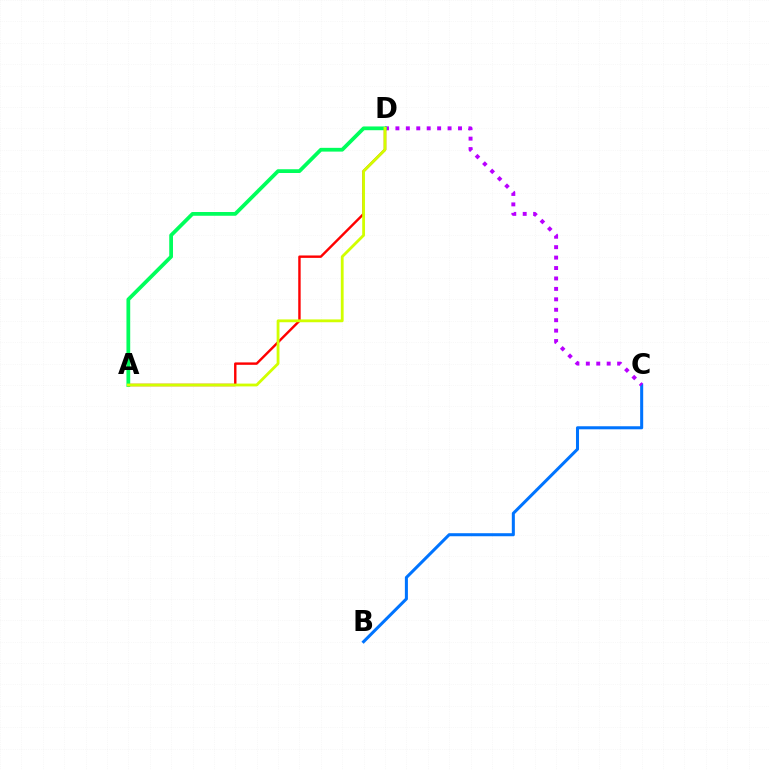{('A', 'D'): [{'color': '#ff0000', 'line_style': 'solid', 'thickness': 1.74}, {'color': '#00ff5c', 'line_style': 'solid', 'thickness': 2.71}, {'color': '#d1ff00', 'line_style': 'solid', 'thickness': 2.03}], ('B', 'C'): [{'color': '#0074ff', 'line_style': 'solid', 'thickness': 2.19}], ('C', 'D'): [{'color': '#b900ff', 'line_style': 'dotted', 'thickness': 2.83}]}